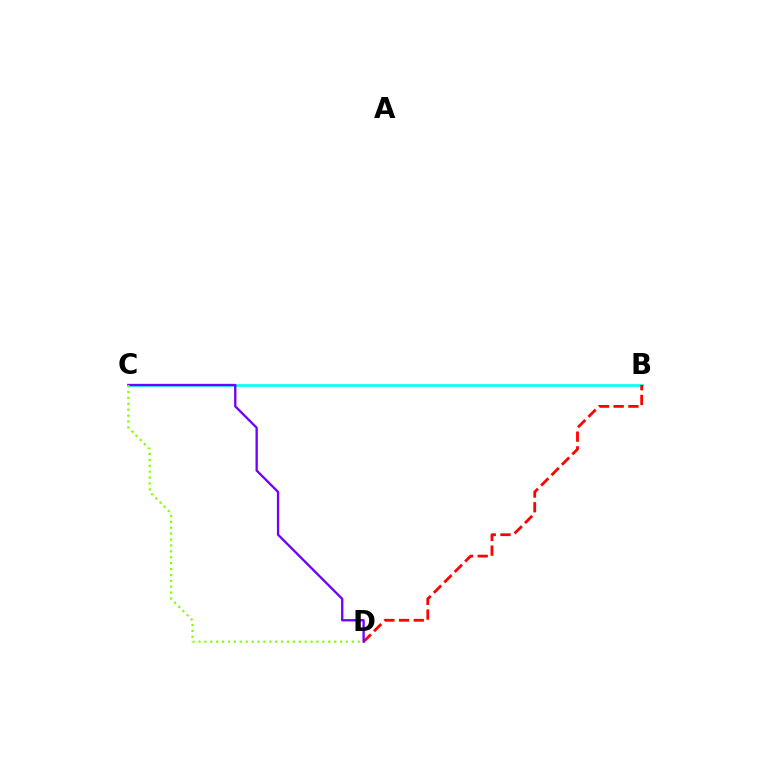{('B', 'C'): [{'color': '#00fff6', 'line_style': 'solid', 'thickness': 1.91}], ('B', 'D'): [{'color': '#ff0000', 'line_style': 'dashed', 'thickness': 2.0}], ('C', 'D'): [{'color': '#7200ff', 'line_style': 'solid', 'thickness': 1.67}, {'color': '#84ff00', 'line_style': 'dotted', 'thickness': 1.6}]}